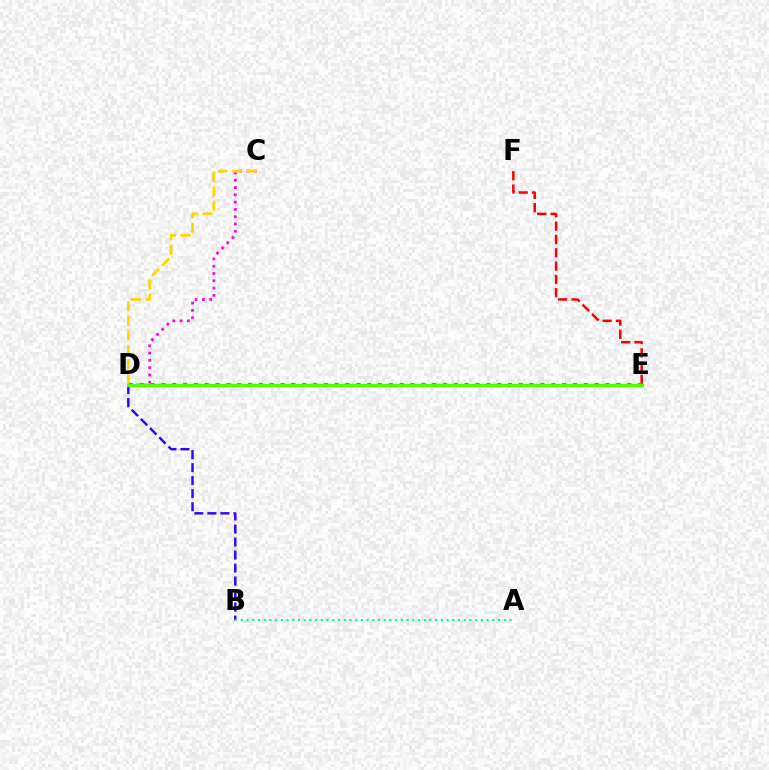{('C', 'D'): [{'color': '#ff00ed', 'line_style': 'dotted', 'thickness': 1.98}, {'color': '#ffd500', 'line_style': 'dashed', 'thickness': 1.97}], ('E', 'F'): [{'color': '#ff0000', 'line_style': 'dashed', 'thickness': 1.81}], ('B', 'D'): [{'color': '#3700ff', 'line_style': 'dashed', 'thickness': 1.77}], ('D', 'E'): [{'color': '#009eff', 'line_style': 'dotted', 'thickness': 2.94}, {'color': '#4fff00', 'line_style': 'solid', 'thickness': 2.37}], ('A', 'B'): [{'color': '#00ff86', 'line_style': 'dotted', 'thickness': 1.55}]}